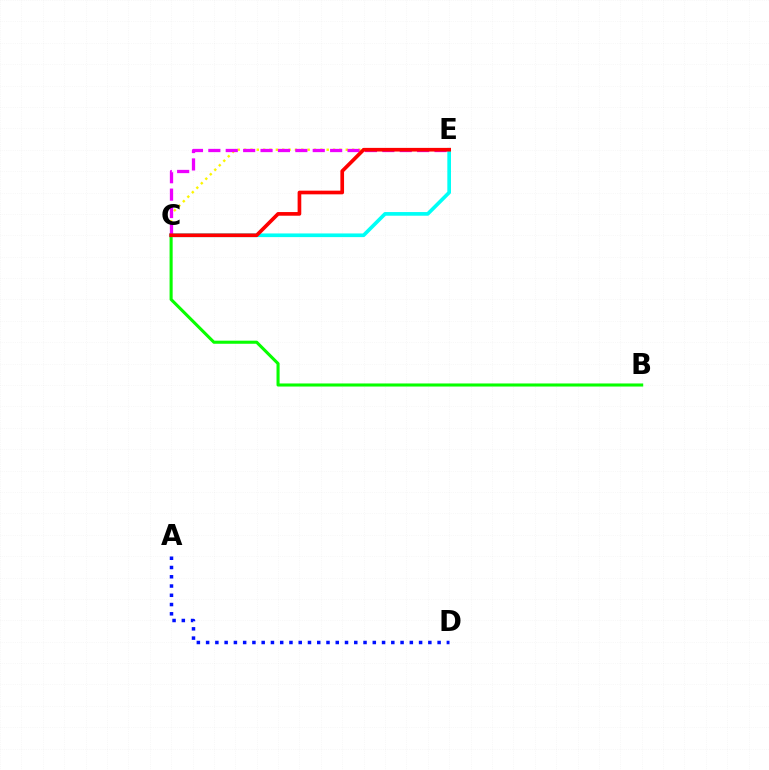{('B', 'C'): [{'color': '#08ff00', 'line_style': 'solid', 'thickness': 2.22}], ('C', 'E'): [{'color': '#fcf500', 'line_style': 'dotted', 'thickness': 1.73}, {'color': '#00fff6', 'line_style': 'solid', 'thickness': 2.64}, {'color': '#ee00ff', 'line_style': 'dashed', 'thickness': 2.36}, {'color': '#ff0000', 'line_style': 'solid', 'thickness': 2.64}], ('A', 'D'): [{'color': '#0010ff', 'line_style': 'dotted', 'thickness': 2.52}]}